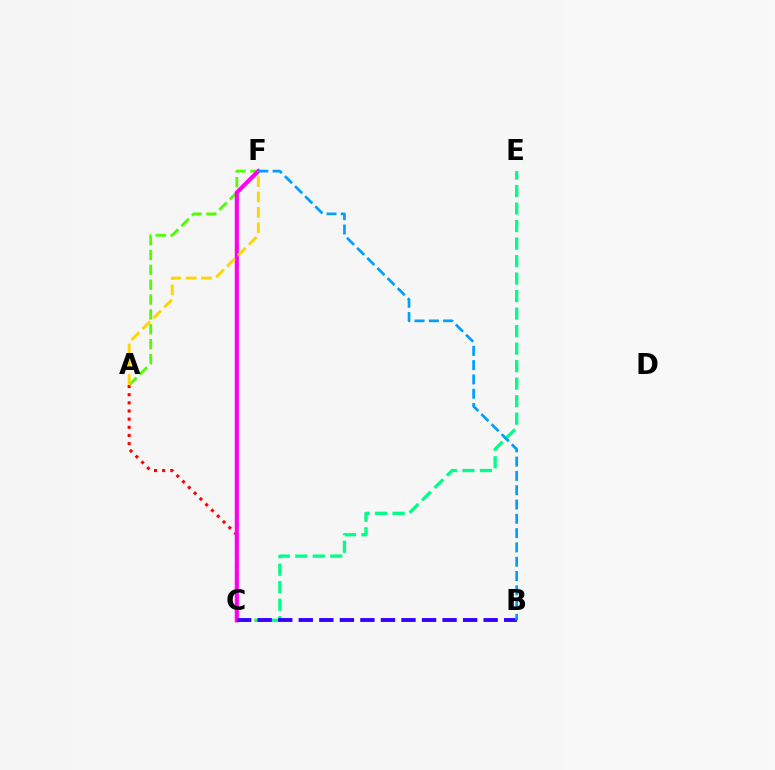{('A', 'C'): [{'color': '#ff0000', 'line_style': 'dotted', 'thickness': 2.21}], ('A', 'F'): [{'color': '#4fff00', 'line_style': 'dashed', 'thickness': 2.02}, {'color': '#ffd500', 'line_style': 'dashed', 'thickness': 2.09}], ('C', 'E'): [{'color': '#00ff86', 'line_style': 'dashed', 'thickness': 2.38}], ('C', 'F'): [{'color': '#ff00ed', 'line_style': 'solid', 'thickness': 2.96}], ('B', 'C'): [{'color': '#3700ff', 'line_style': 'dashed', 'thickness': 2.79}], ('B', 'F'): [{'color': '#009eff', 'line_style': 'dashed', 'thickness': 1.94}]}